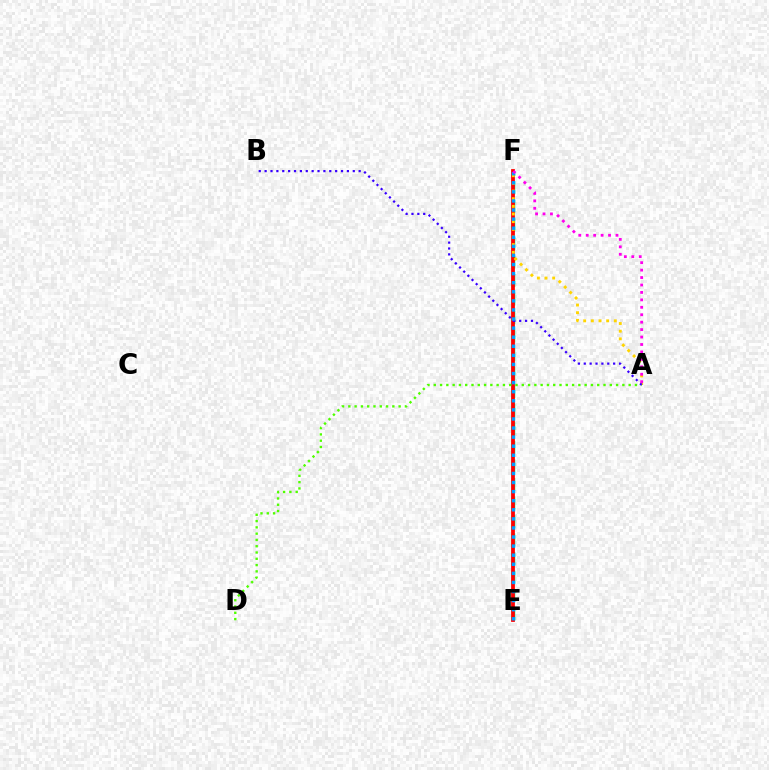{('E', 'F'): [{'color': '#00ff86', 'line_style': 'dashed', 'thickness': 2.52}, {'color': '#ff0000', 'line_style': 'solid', 'thickness': 2.72}, {'color': '#009eff', 'line_style': 'dotted', 'thickness': 2.47}], ('A', 'D'): [{'color': '#4fff00', 'line_style': 'dotted', 'thickness': 1.71}], ('A', 'F'): [{'color': '#ffd500', 'line_style': 'dotted', 'thickness': 2.08}, {'color': '#ff00ed', 'line_style': 'dotted', 'thickness': 2.02}], ('A', 'B'): [{'color': '#3700ff', 'line_style': 'dotted', 'thickness': 1.6}]}